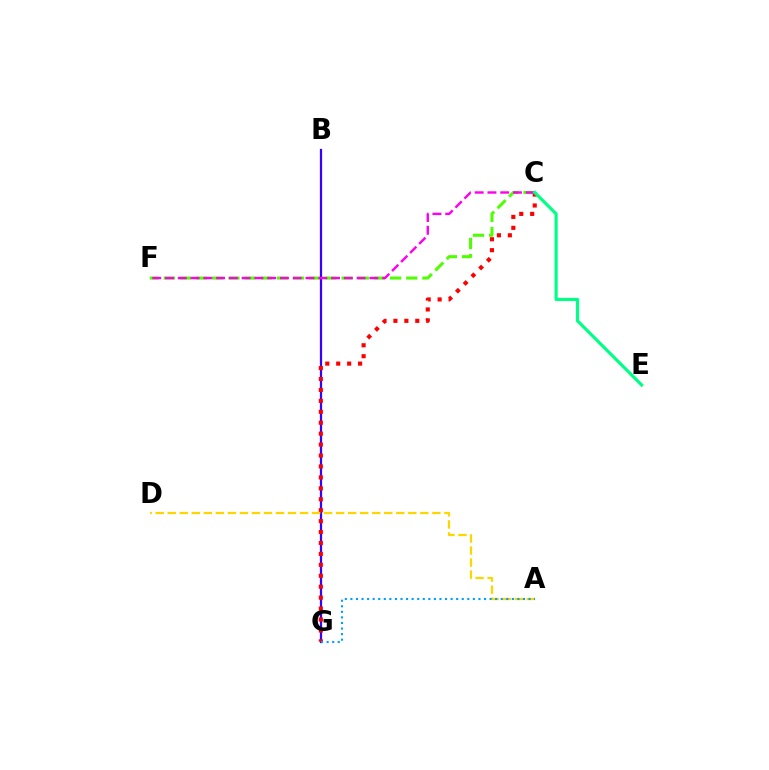{('C', 'F'): [{'color': '#4fff00', 'line_style': 'dashed', 'thickness': 2.2}, {'color': '#ff00ed', 'line_style': 'dashed', 'thickness': 1.74}], ('B', 'G'): [{'color': '#3700ff', 'line_style': 'solid', 'thickness': 1.62}], ('C', 'G'): [{'color': '#ff0000', 'line_style': 'dotted', 'thickness': 2.97}], ('A', 'D'): [{'color': '#ffd500', 'line_style': 'dashed', 'thickness': 1.63}], ('C', 'E'): [{'color': '#00ff86', 'line_style': 'solid', 'thickness': 2.28}], ('A', 'G'): [{'color': '#009eff', 'line_style': 'dotted', 'thickness': 1.51}]}